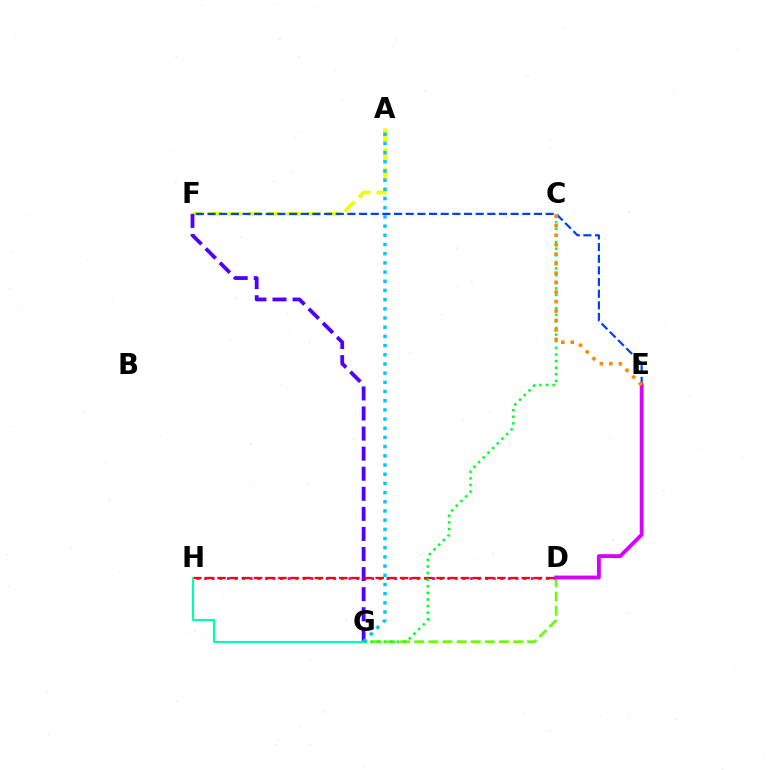{('D', 'H'): [{'color': '#ff00a0', 'line_style': 'dotted', 'thickness': 2.06}, {'color': '#ff0000', 'line_style': 'dashed', 'thickness': 1.65}], ('D', 'G'): [{'color': '#66ff00', 'line_style': 'dashed', 'thickness': 1.92}], ('A', 'F'): [{'color': '#eeff00', 'line_style': 'dashed', 'thickness': 2.67}], ('E', 'F'): [{'color': '#003fff', 'line_style': 'dashed', 'thickness': 1.58}], ('F', 'G'): [{'color': '#4f00ff', 'line_style': 'dashed', 'thickness': 2.73}], ('G', 'H'): [{'color': '#00ffaf', 'line_style': 'solid', 'thickness': 1.53}], ('C', 'G'): [{'color': '#00ff27', 'line_style': 'dotted', 'thickness': 1.8}], ('A', 'G'): [{'color': '#00c7ff', 'line_style': 'dotted', 'thickness': 2.5}], ('D', 'E'): [{'color': '#d600ff', 'line_style': 'solid', 'thickness': 2.77}], ('C', 'E'): [{'color': '#ff8800', 'line_style': 'dotted', 'thickness': 2.57}]}